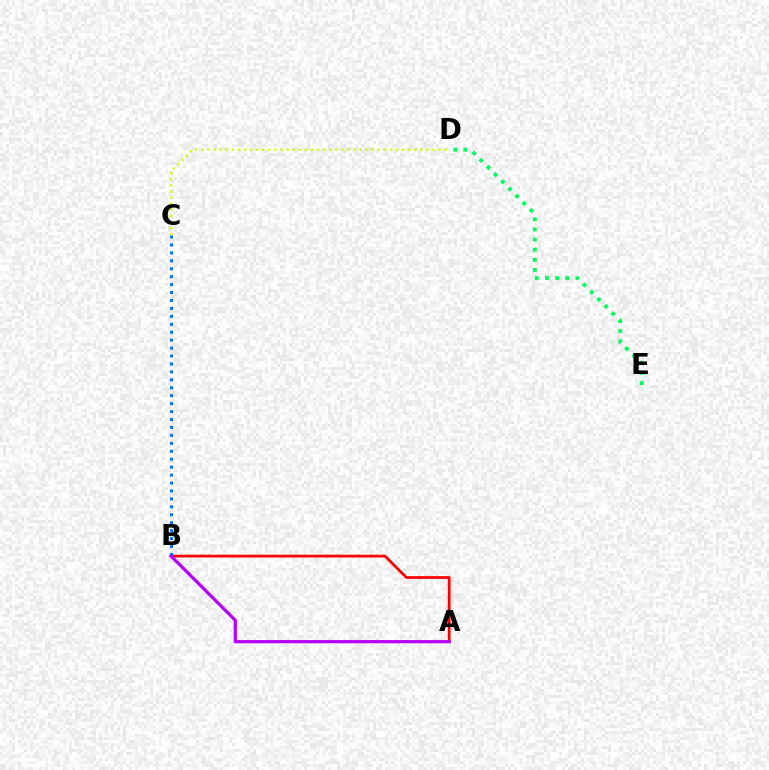{('A', 'B'): [{'color': '#ff0000', 'line_style': 'solid', 'thickness': 1.97}, {'color': '#b900ff', 'line_style': 'solid', 'thickness': 2.3}], ('B', 'C'): [{'color': '#0074ff', 'line_style': 'dotted', 'thickness': 2.16}], ('C', 'D'): [{'color': '#d1ff00', 'line_style': 'dotted', 'thickness': 1.65}], ('D', 'E'): [{'color': '#00ff5c', 'line_style': 'dotted', 'thickness': 2.75}]}